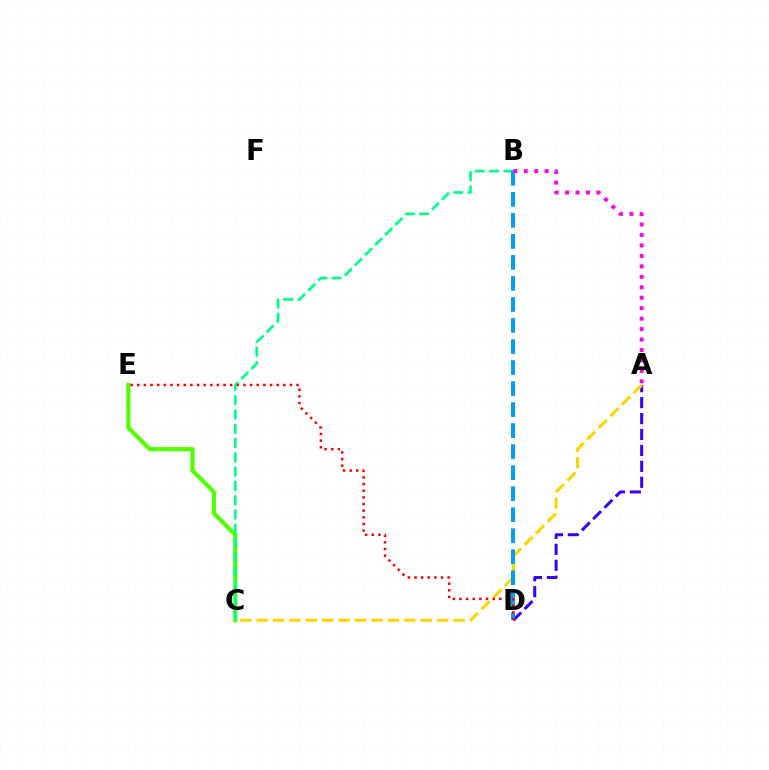{('C', 'E'): [{'color': '#4fff00', 'line_style': 'solid', 'thickness': 2.97}], ('A', 'D'): [{'color': '#3700ff', 'line_style': 'dashed', 'thickness': 2.17}], ('A', 'C'): [{'color': '#ffd500', 'line_style': 'dashed', 'thickness': 2.23}], ('B', 'C'): [{'color': '#00ff86', 'line_style': 'dashed', 'thickness': 1.94}], ('B', 'D'): [{'color': '#009eff', 'line_style': 'dashed', 'thickness': 2.86}], ('D', 'E'): [{'color': '#ff0000', 'line_style': 'dotted', 'thickness': 1.8}], ('A', 'B'): [{'color': '#ff00ed', 'line_style': 'dotted', 'thickness': 2.84}]}